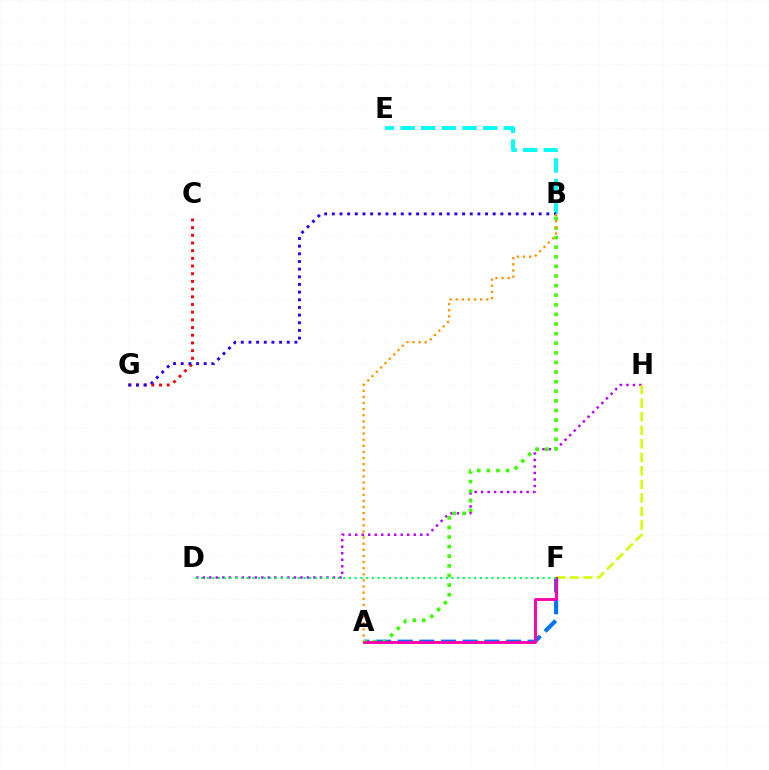{('D', 'H'): [{'color': '#b900ff', 'line_style': 'dotted', 'thickness': 1.77}], ('A', 'F'): [{'color': '#0074ff', 'line_style': 'dashed', 'thickness': 2.94}, {'color': '#ff00ac', 'line_style': 'solid', 'thickness': 2.07}], ('A', 'B'): [{'color': '#3dff00', 'line_style': 'dotted', 'thickness': 2.61}, {'color': '#ff9400', 'line_style': 'dotted', 'thickness': 1.66}], ('F', 'H'): [{'color': '#d1ff00', 'line_style': 'dashed', 'thickness': 1.84}], ('D', 'F'): [{'color': '#00ff5c', 'line_style': 'dotted', 'thickness': 1.55}], ('C', 'G'): [{'color': '#ff0000', 'line_style': 'dotted', 'thickness': 2.09}], ('B', 'E'): [{'color': '#00fff6', 'line_style': 'dashed', 'thickness': 2.81}], ('B', 'G'): [{'color': '#2500ff', 'line_style': 'dotted', 'thickness': 2.08}]}